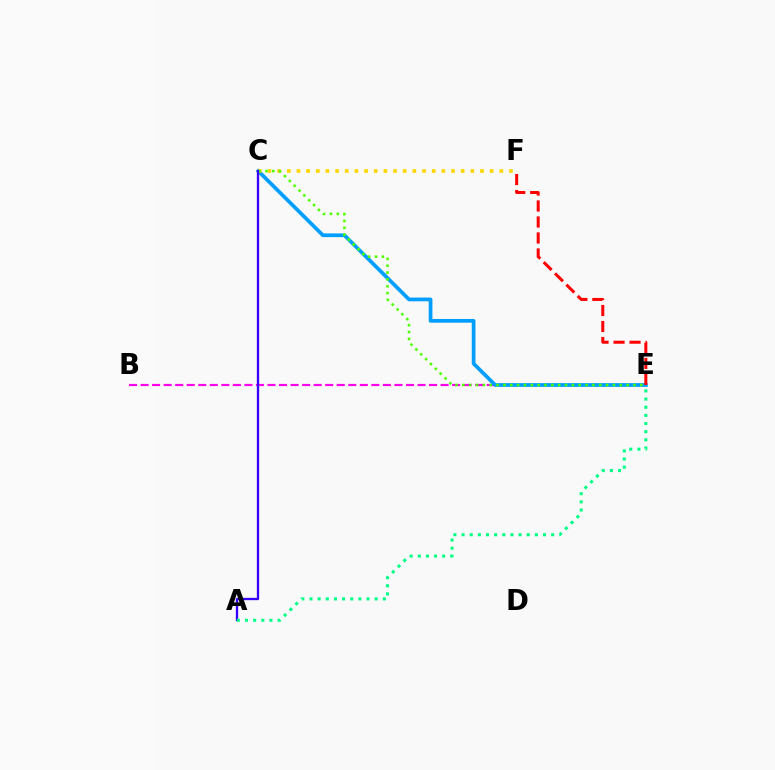{('B', 'E'): [{'color': '#ff00ed', 'line_style': 'dashed', 'thickness': 1.57}], ('C', 'E'): [{'color': '#009eff', 'line_style': 'solid', 'thickness': 2.68}, {'color': '#4fff00', 'line_style': 'dotted', 'thickness': 1.86}], ('C', 'F'): [{'color': '#ffd500', 'line_style': 'dotted', 'thickness': 2.62}], ('A', 'C'): [{'color': '#3700ff', 'line_style': 'solid', 'thickness': 1.67}], ('A', 'E'): [{'color': '#00ff86', 'line_style': 'dotted', 'thickness': 2.21}], ('E', 'F'): [{'color': '#ff0000', 'line_style': 'dashed', 'thickness': 2.17}]}